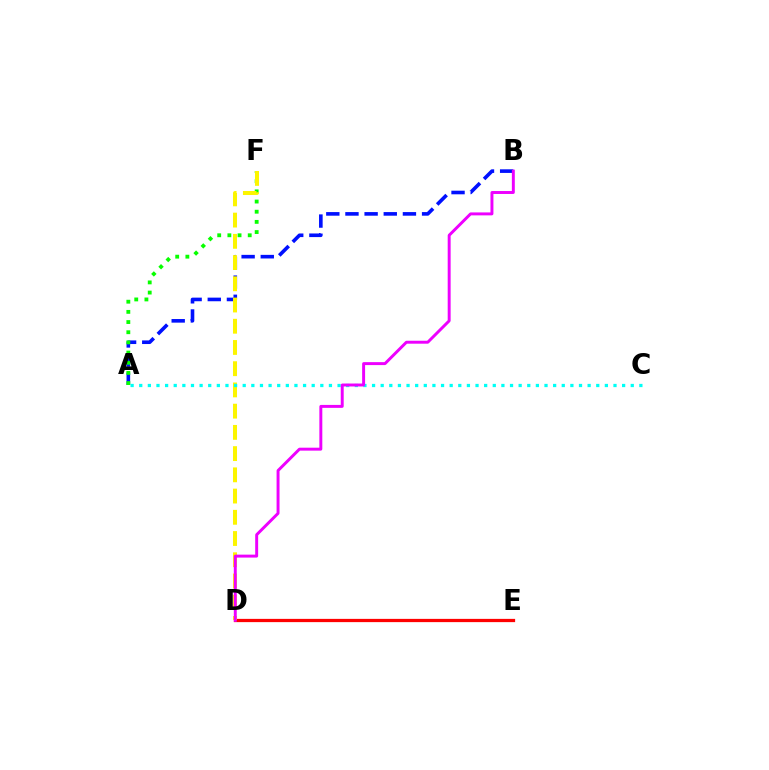{('A', 'B'): [{'color': '#0010ff', 'line_style': 'dashed', 'thickness': 2.6}], ('A', 'F'): [{'color': '#08ff00', 'line_style': 'dotted', 'thickness': 2.76}], ('D', 'E'): [{'color': '#ff0000', 'line_style': 'solid', 'thickness': 2.34}], ('D', 'F'): [{'color': '#fcf500', 'line_style': 'dashed', 'thickness': 2.88}], ('A', 'C'): [{'color': '#00fff6', 'line_style': 'dotted', 'thickness': 2.34}], ('B', 'D'): [{'color': '#ee00ff', 'line_style': 'solid', 'thickness': 2.12}]}